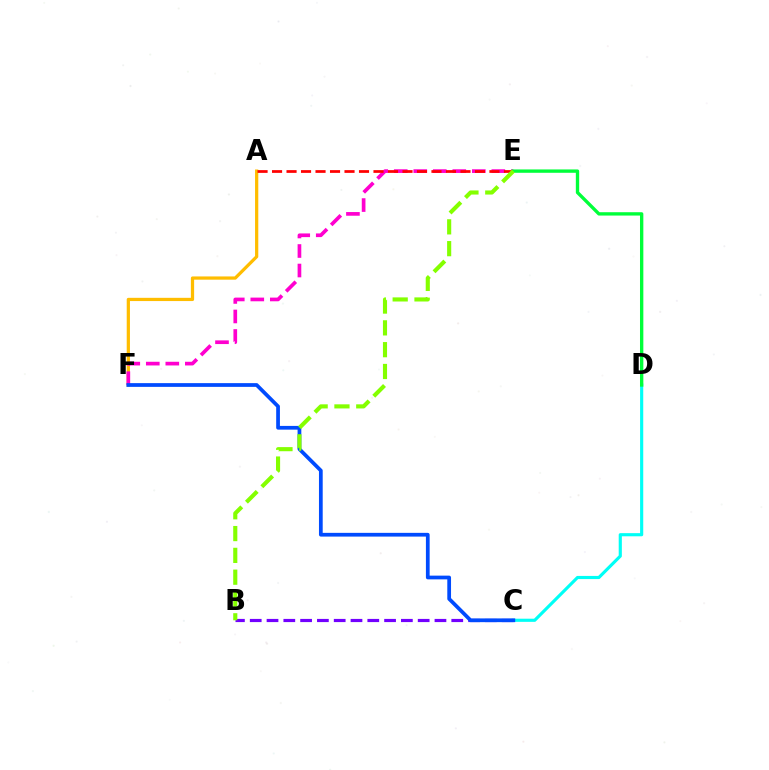{('B', 'C'): [{'color': '#7200ff', 'line_style': 'dashed', 'thickness': 2.28}], ('C', 'D'): [{'color': '#00fff6', 'line_style': 'solid', 'thickness': 2.27}], ('A', 'F'): [{'color': '#ffbd00', 'line_style': 'solid', 'thickness': 2.33}], ('E', 'F'): [{'color': '#ff00cf', 'line_style': 'dashed', 'thickness': 2.65}], ('A', 'E'): [{'color': '#ff0000', 'line_style': 'dashed', 'thickness': 1.97}], ('C', 'F'): [{'color': '#004bff', 'line_style': 'solid', 'thickness': 2.69}], ('D', 'E'): [{'color': '#00ff39', 'line_style': 'solid', 'thickness': 2.41}], ('B', 'E'): [{'color': '#84ff00', 'line_style': 'dashed', 'thickness': 2.96}]}